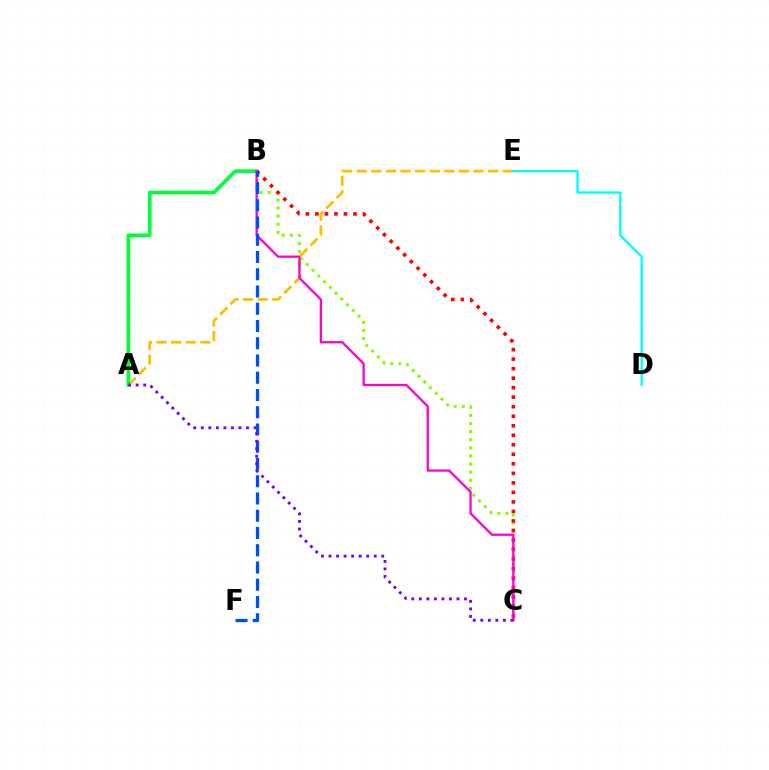{('B', 'C'): [{'color': '#84ff00', 'line_style': 'dotted', 'thickness': 2.21}, {'color': '#ff0000', 'line_style': 'dotted', 'thickness': 2.59}, {'color': '#ff00cf', 'line_style': 'solid', 'thickness': 1.65}], ('D', 'E'): [{'color': '#00fff6', 'line_style': 'solid', 'thickness': 1.67}], ('A', 'E'): [{'color': '#ffbd00', 'line_style': 'dashed', 'thickness': 1.98}], ('A', 'B'): [{'color': '#00ff39', 'line_style': 'solid', 'thickness': 2.62}], ('B', 'F'): [{'color': '#004bff', 'line_style': 'dashed', 'thickness': 2.34}], ('A', 'C'): [{'color': '#7200ff', 'line_style': 'dotted', 'thickness': 2.05}]}